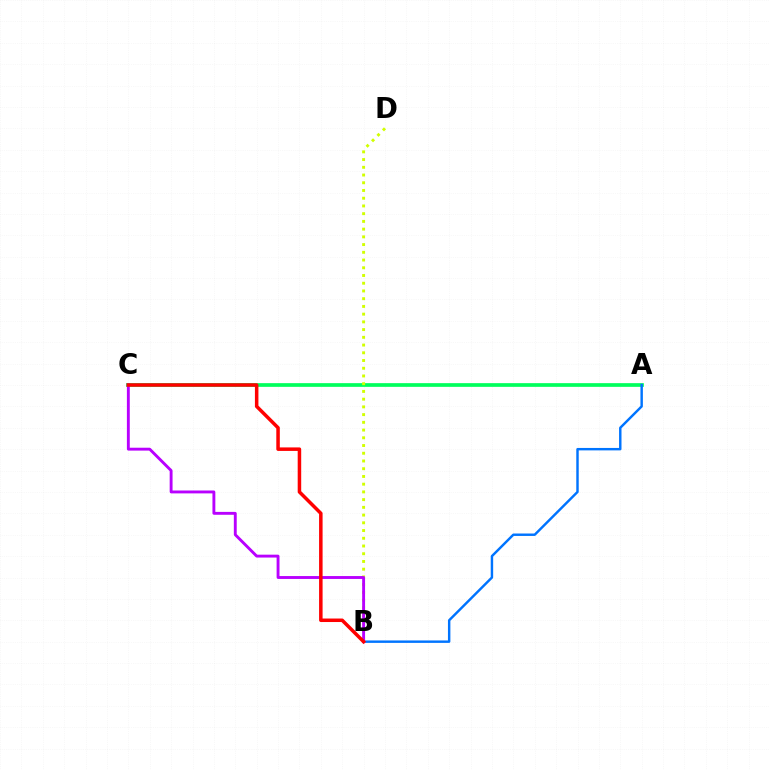{('A', 'C'): [{'color': '#00ff5c', 'line_style': 'solid', 'thickness': 2.66}], ('B', 'D'): [{'color': '#d1ff00', 'line_style': 'dotted', 'thickness': 2.1}], ('A', 'B'): [{'color': '#0074ff', 'line_style': 'solid', 'thickness': 1.75}], ('B', 'C'): [{'color': '#b900ff', 'line_style': 'solid', 'thickness': 2.08}, {'color': '#ff0000', 'line_style': 'solid', 'thickness': 2.53}]}